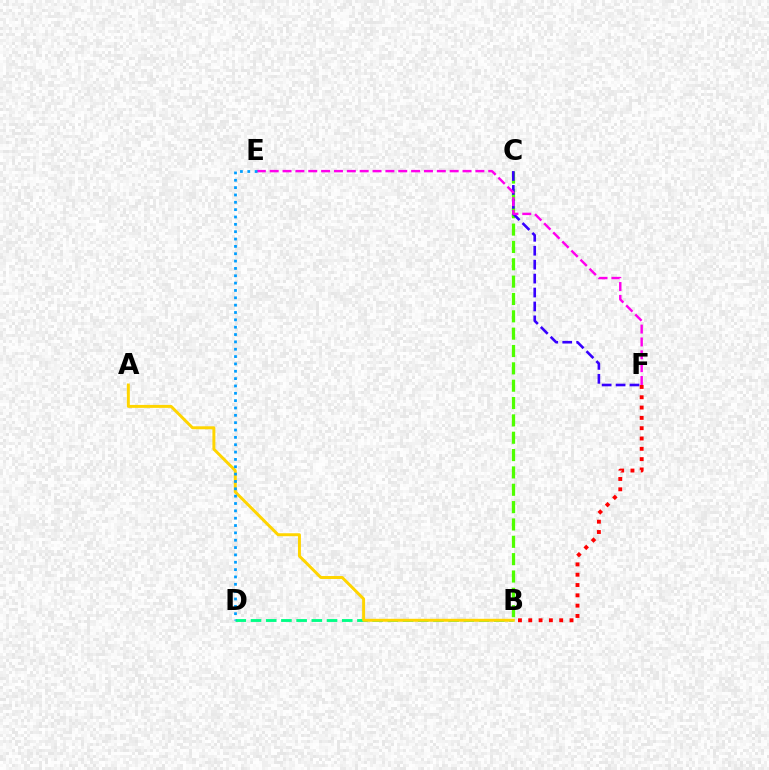{('B', 'C'): [{'color': '#4fff00', 'line_style': 'dashed', 'thickness': 2.36}], ('B', 'D'): [{'color': '#00ff86', 'line_style': 'dashed', 'thickness': 2.07}], ('C', 'F'): [{'color': '#3700ff', 'line_style': 'dashed', 'thickness': 1.89}], ('A', 'B'): [{'color': '#ffd500', 'line_style': 'solid', 'thickness': 2.13}], ('E', 'F'): [{'color': '#ff00ed', 'line_style': 'dashed', 'thickness': 1.75}], ('D', 'E'): [{'color': '#009eff', 'line_style': 'dotted', 'thickness': 2.0}], ('B', 'F'): [{'color': '#ff0000', 'line_style': 'dotted', 'thickness': 2.8}]}